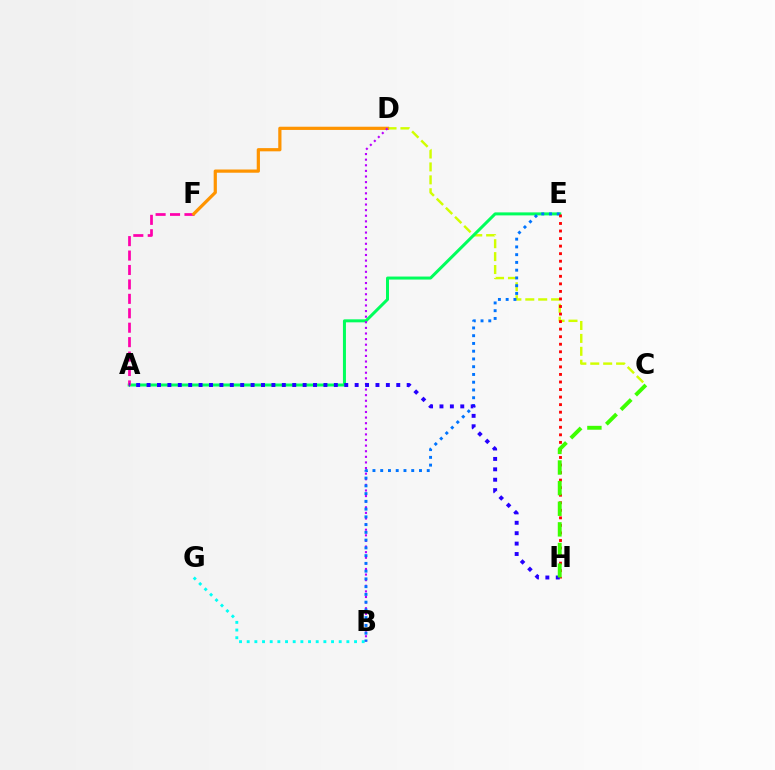{('B', 'G'): [{'color': '#00fff6', 'line_style': 'dotted', 'thickness': 2.08}], ('C', 'D'): [{'color': '#d1ff00', 'line_style': 'dashed', 'thickness': 1.75}], ('A', 'E'): [{'color': '#00ff5c', 'line_style': 'solid', 'thickness': 2.17}], ('A', 'F'): [{'color': '#ff00ac', 'line_style': 'dashed', 'thickness': 1.96}], ('D', 'F'): [{'color': '#ff9400', 'line_style': 'solid', 'thickness': 2.31}], ('B', 'D'): [{'color': '#b900ff', 'line_style': 'dotted', 'thickness': 1.52}], ('B', 'E'): [{'color': '#0074ff', 'line_style': 'dotted', 'thickness': 2.11}], ('E', 'H'): [{'color': '#ff0000', 'line_style': 'dotted', 'thickness': 2.05}], ('A', 'H'): [{'color': '#2500ff', 'line_style': 'dotted', 'thickness': 2.83}], ('C', 'H'): [{'color': '#3dff00', 'line_style': 'dashed', 'thickness': 2.8}]}